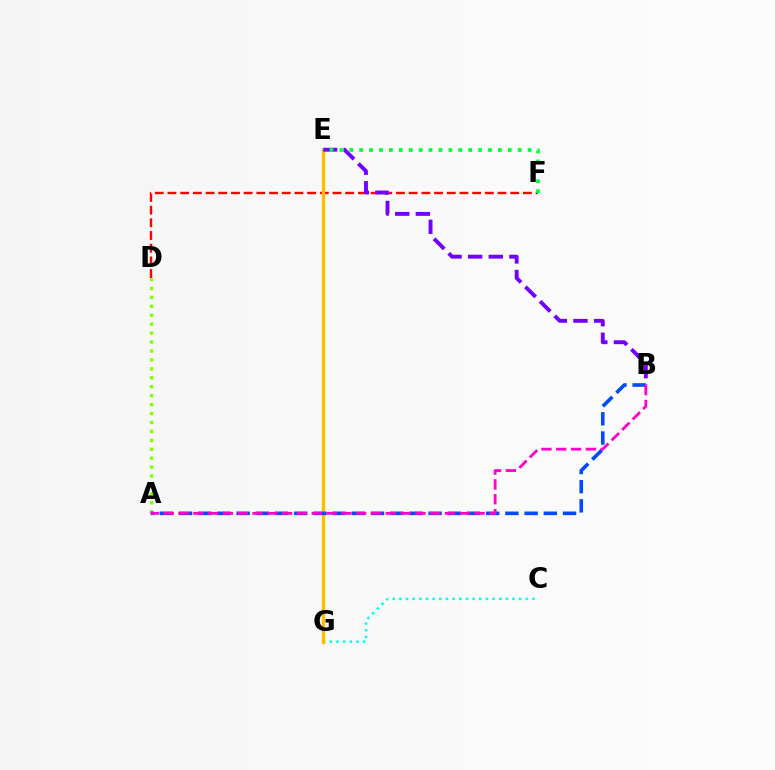{('C', 'G'): [{'color': '#00fff6', 'line_style': 'dotted', 'thickness': 1.81}], ('D', 'F'): [{'color': '#ff0000', 'line_style': 'dashed', 'thickness': 1.72}], ('A', 'D'): [{'color': '#84ff00', 'line_style': 'dotted', 'thickness': 2.43}], ('E', 'G'): [{'color': '#ffbd00', 'line_style': 'solid', 'thickness': 2.42}], ('B', 'E'): [{'color': '#7200ff', 'line_style': 'dashed', 'thickness': 2.8}], ('E', 'F'): [{'color': '#00ff39', 'line_style': 'dotted', 'thickness': 2.69}], ('A', 'B'): [{'color': '#004bff', 'line_style': 'dashed', 'thickness': 2.61}, {'color': '#ff00cf', 'line_style': 'dashed', 'thickness': 2.01}]}